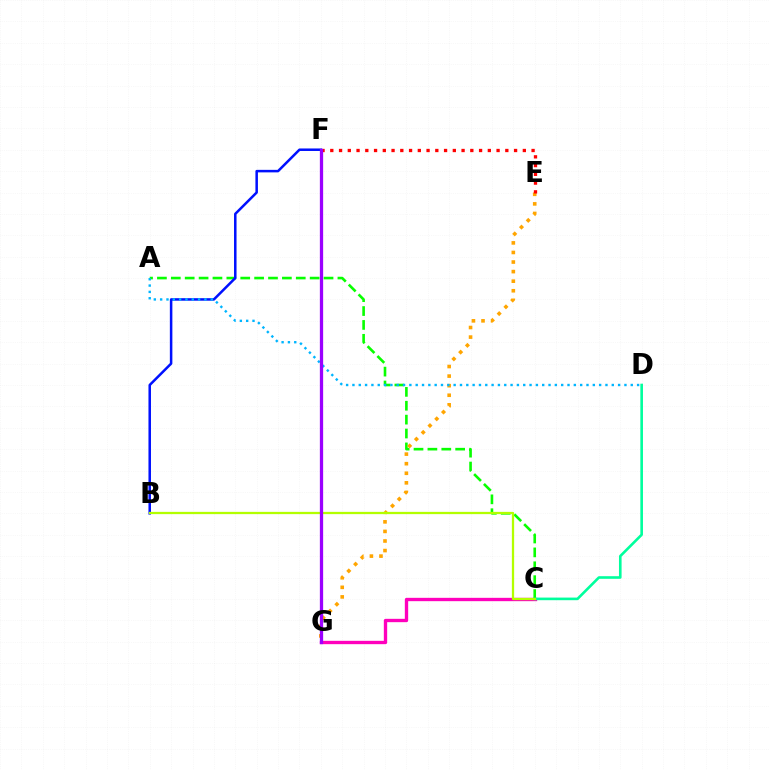{('C', 'G'): [{'color': '#ff00bd', 'line_style': 'solid', 'thickness': 2.41}], ('A', 'C'): [{'color': '#08ff00', 'line_style': 'dashed', 'thickness': 1.89}], ('C', 'D'): [{'color': '#00ff9d', 'line_style': 'solid', 'thickness': 1.89}], ('E', 'G'): [{'color': '#ffa500', 'line_style': 'dotted', 'thickness': 2.6}], ('E', 'F'): [{'color': '#ff0000', 'line_style': 'dotted', 'thickness': 2.38}], ('B', 'F'): [{'color': '#0010ff', 'line_style': 'solid', 'thickness': 1.81}], ('A', 'D'): [{'color': '#00b5ff', 'line_style': 'dotted', 'thickness': 1.72}], ('B', 'C'): [{'color': '#b3ff00', 'line_style': 'solid', 'thickness': 1.63}], ('F', 'G'): [{'color': '#9b00ff', 'line_style': 'solid', 'thickness': 2.36}]}